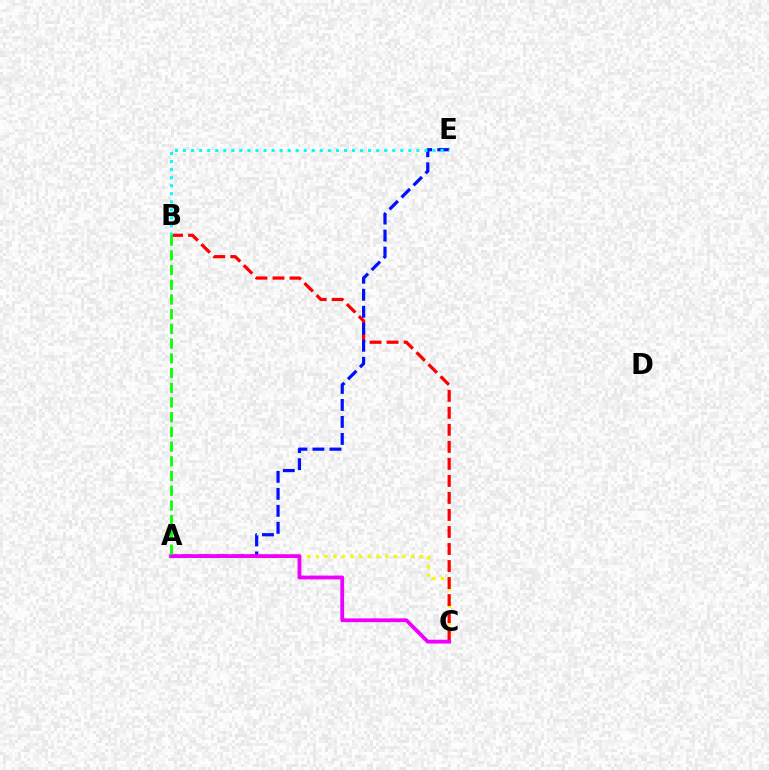{('A', 'C'): [{'color': '#fcf500', 'line_style': 'dotted', 'thickness': 2.35}, {'color': '#ee00ff', 'line_style': 'solid', 'thickness': 2.75}], ('B', 'C'): [{'color': '#ff0000', 'line_style': 'dashed', 'thickness': 2.31}], ('A', 'E'): [{'color': '#0010ff', 'line_style': 'dashed', 'thickness': 2.31}], ('B', 'E'): [{'color': '#00fff6', 'line_style': 'dotted', 'thickness': 2.19}], ('A', 'B'): [{'color': '#08ff00', 'line_style': 'dashed', 'thickness': 2.0}]}